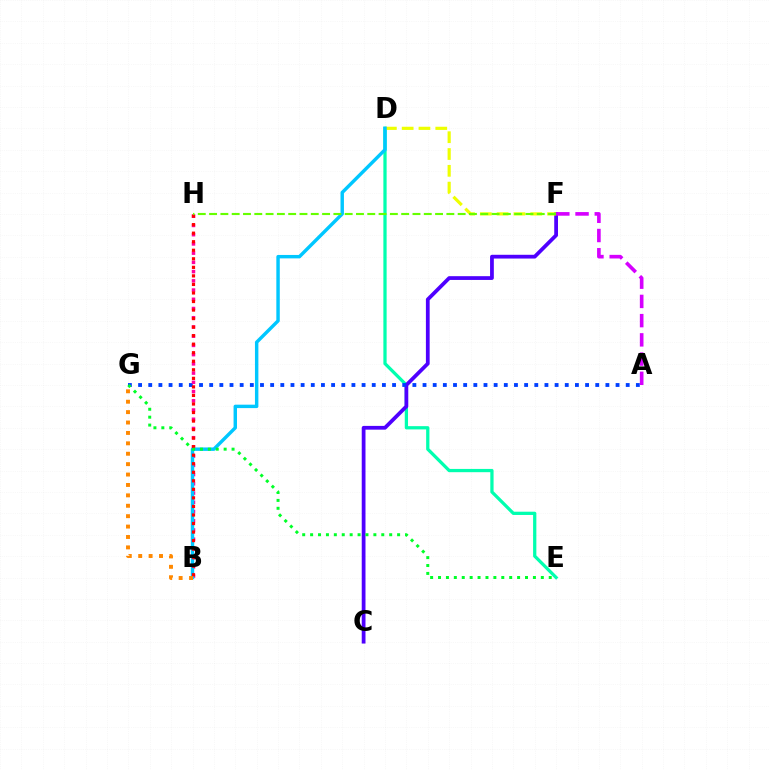{('D', 'E'): [{'color': '#00ffaf', 'line_style': 'solid', 'thickness': 2.35}], ('C', 'F'): [{'color': '#4f00ff', 'line_style': 'solid', 'thickness': 2.71}], ('A', 'G'): [{'color': '#003fff', 'line_style': 'dotted', 'thickness': 2.76}], ('B', 'H'): [{'color': '#ff00a0', 'line_style': 'dotted', 'thickness': 2.51}, {'color': '#ff0000', 'line_style': 'dotted', 'thickness': 2.32}], ('D', 'F'): [{'color': '#eeff00', 'line_style': 'dashed', 'thickness': 2.28}], ('B', 'D'): [{'color': '#00c7ff', 'line_style': 'solid', 'thickness': 2.47}], ('A', 'F'): [{'color': '#d600ff', 'line_style': 'dashed', 'thickness': 2.61}], ('F', 'H'): [{'color': '#66ff00', 'line_style': 'dashed', 'thickness': 1.53}], ('E', 'G'): [{'color': '#00ff27', 'line_style': 'dotted', 'thickness': 2.15}], ('B', 'G'): [{'color': '#ff8800', 'line_style': 'dotted', 'thickness': 2.83}]}